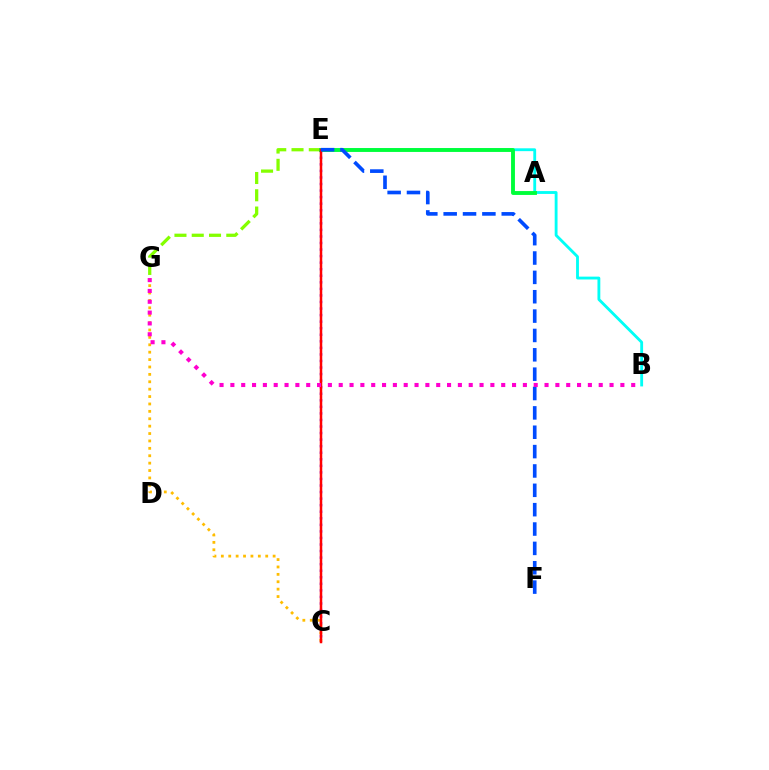{('C', 'G'): [{'color': '#ffbd00', 'line_style': 'dotted', 'thickness': 2.01}], ('B', 'E'): [{'color': '#00fff6', 'line_style': 'solid', 'thickness': 2.05}], ('E', 'G'): [{'color': '#84ff00', 'line_style': 'dashed', 'thickness': 2.35}], ('C', 'E'): [{'color': '#7200ff', 'line_style': 'dotted', 'thickness': 1.78}, {'color': '#ff0000', 'line_style': 'solid', 'thickness': 1.8}], ('A', 'E'): [{'color': '#00ff39', 'line_style': 'solid', 'thickness': 2.79}], ('E', 'F'): [{'color': '#004bff', 'line_style': 'dashed', 'thickness': 2.63}], ('B', 'G'): [{'color': '#ff00cf', 'line_style': 'dotted', 'thickness': 2.94}]}